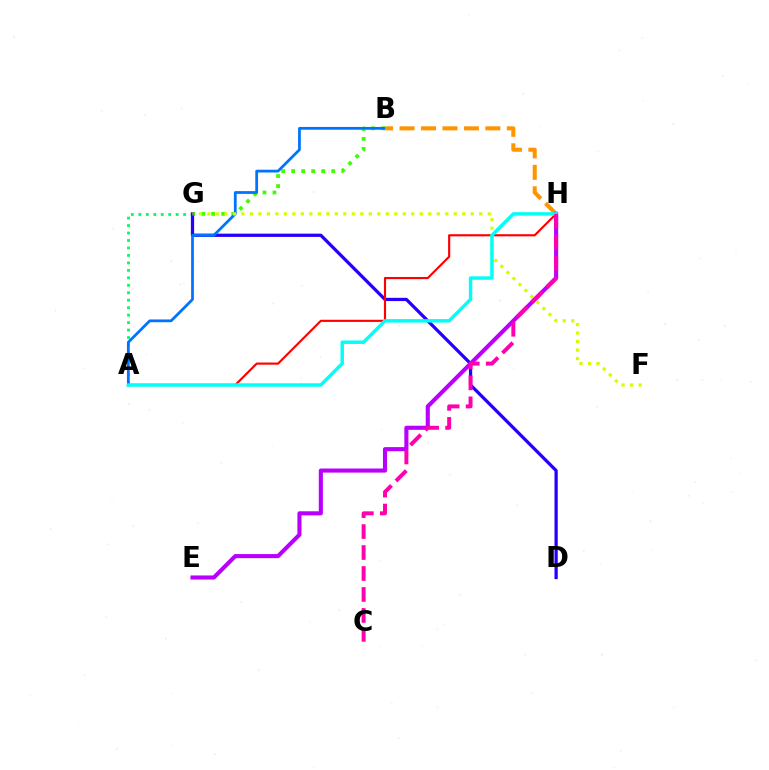{('A', 'G'): [{'color': '#00ff5c', 'line_style': 'dotted', 'thickness': 2.03}], ('B', 'G'): [{'color': '#3dff00', 'line_style': 'dotted', 'thickness': 2.72}], ('D', 'G'): [{'color': '#2500ff', 'line_style': 'solid', 'thickness': 2.34}], ('A', 'H'): [{'color': '#ff0000', 'line_style': 'solid', 'thickness': 1.55}, {'color': '#00fff6', 'line_style': 'solid', 'thickness': 2.48}], ('A', 'B'): [{'color': '#0074ff', 'line_style': 'solid', 'thickness': 1.99}], ('B', 'H'): [{'color': '#ff9400', 'line_style': 'dashed', 'thickness': 2.92}], ('F', 'G'): [{'color': '#d1ff00', 'line_style': 'dotted', 'thickness': 2.31}], ('E', 'H'): [{'color': '#b900ff', 'line_style': 'solid', 'thickness': 2.95}], ('C', 'H'): [{'color': '#ff00ac', 'line_style': 'dashed', 'thickness': 2.85}]}